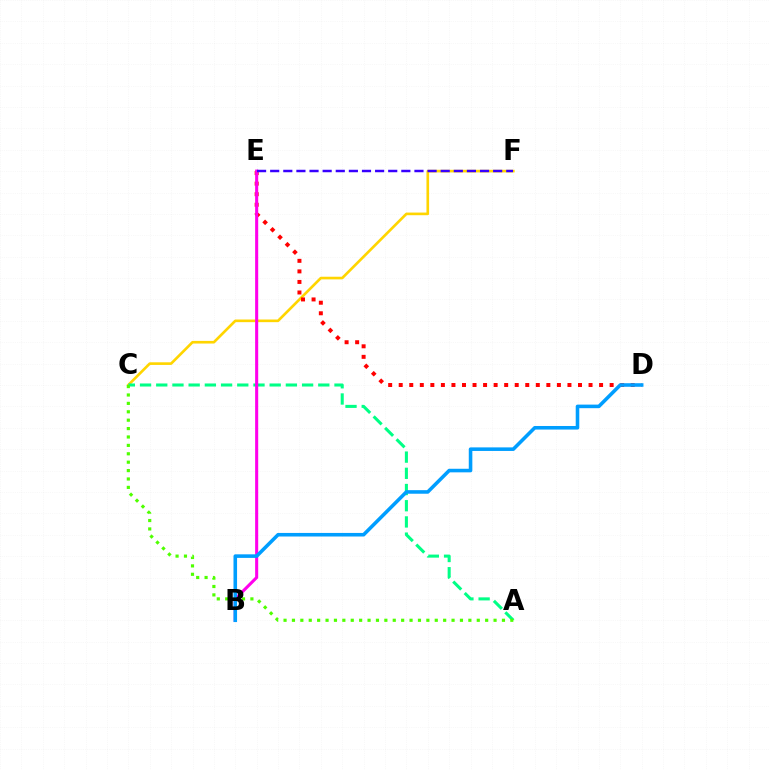{('C', 'F'): [{'color': '#ffd500', 'line_style': 'solid', 'thickness': 1.9}], ('D', 'E'): [{'color': '#ff0000', 'line_style': 'dotted', 'thickness': 2.87}], ('A', 'C'): [{'color': '#00ff86', 'line_style': 'dashed', 'thickness': 2.2}, {'color': '#4fff00', 'line_style': 'dotted', 'thickness': 2.28}], ('B', 'E'): [{'color': '#ff00ed', 'line_style': 'solid', 'thickness': 2.21}], ('E', 'F'): [{'color': '#3700ff', 'line_style': 'dashed', 'thickness': 1.78}], ('B', 'D'): [{'color': '#009eff', 'line_style': 'solid', 'thickness': 2.57}]}